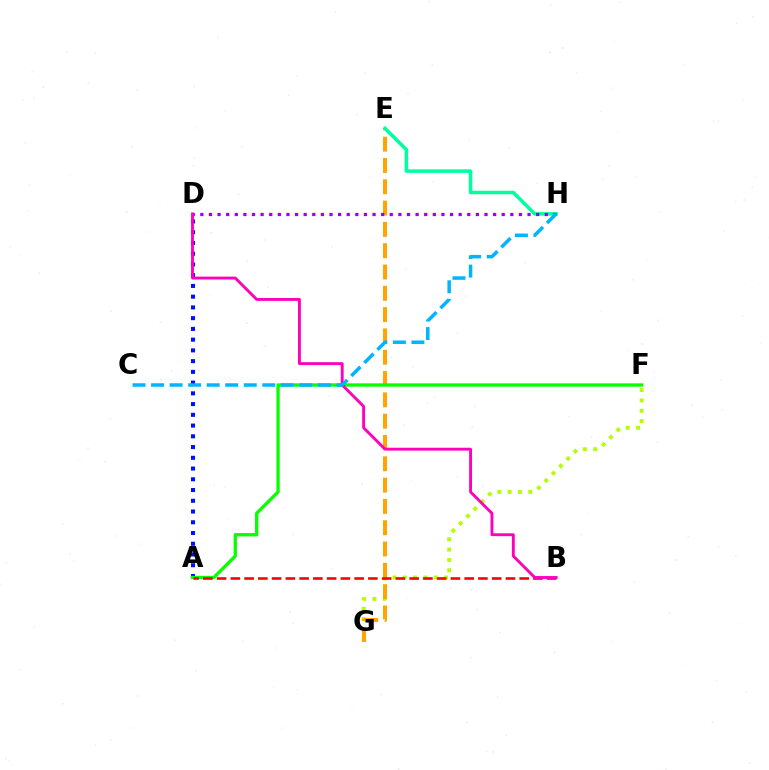{('F', 'G'): [{'color': '#b3ff00', 'line_style': 'dotted', 'thickness': 2.81}], ('E', 'G'): [{'color': '#ffa500', 'line_style': 'dashed', 'thickness': 2.89}], ('E', 'H'): [{'color': '#00ff9d', 'line_style': 'solid', 'thickness': 2.52}], ('A', 'D'): [{'color': '#0010ff', 'line_style': 'dotted', 'thickness': 2.92}], ('A', 'F'): [{'color': '#08ff00', 'line_style': 'solid', 'thickness': 2.39}], ('A', 'B'): [{'color': '#ff0000', 'line_style': 'dashed', 'thickness': 1.87}], ('D', 'H'): [{'color': '#9b00ff', 'line_style': 'dotted', 'thickness': 2.34}], ('B', 'D'): [{'color': '#ff00bd', 'line_style': 'solid', 'thickness': 2.07}], ('C', 'H'): [{'color': '#00b5ff', 'line_style': 'dashed', 'thickness': 2.52}]}